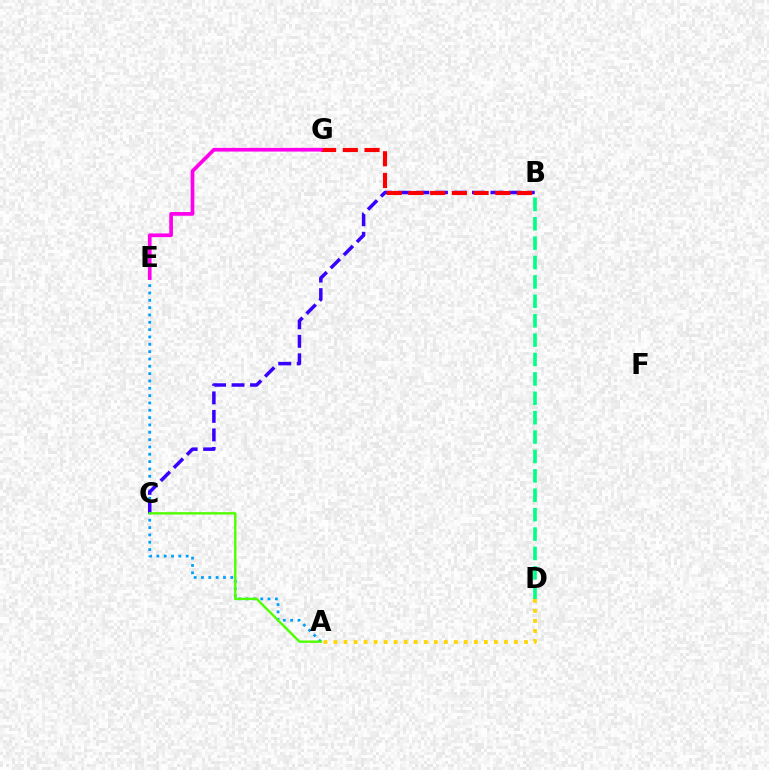{('A', 'E'): [{'color': '#009eff', 'line_style': 'dotted', 'thickness': 1.99}], ('B', 'C'): [{'color': '#3700ff', 'line_style': 'dashed', 'thickness': 2.51}], ('B', 'D'): [{'color': '#00ff86', 'line_style': 'dashed', 'thickness': 2.63}], ('B', 'G'): [{'color': '#ff0000', 'line_style': 'dashed', 'thickness': 2.95}], ('A', 'C'): [{'color': '#4fff00', 'line_style': 'solid', 'thickness': 1.71}], ('E', 'G'): [{'color': '#ff00ed', 'line_style': 'solid', 'thickness': 2.67}], ('A', 'D'): [{'color': '#ffd500', 'line_style': 'dotted', 'thickness': 2.72}]}